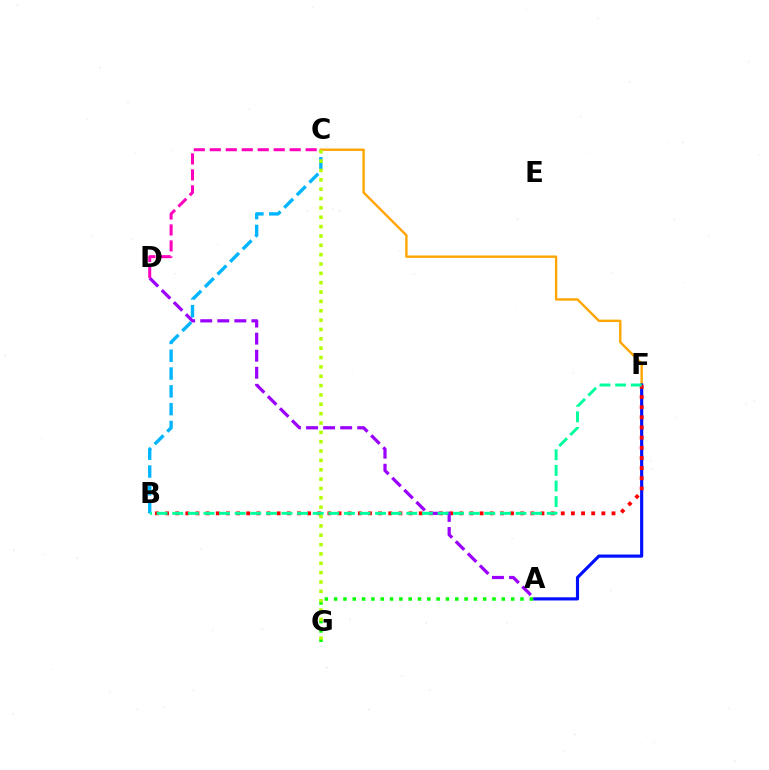{('B', 'C'): [{'color': '#00b5ff', 'line_style': 'dashed', 'thickness': 2.42}], ('C', 'F'): [{'color': '#ffa500', 'line_style': 'solid', 'thickness': 1.72}], ('A', 'F'): [{'color': '#0010ff', 'line_style': 'solid', 'thickness': 2.27}], ('A', 'G'): [{'color': '#08ff00', 'line_style': 'dotted', 'thickness': 2.53}], ('B', 'F'): [{'color': '#ff0000', 'line_style': 'dotted', 'thickness': 2.76}, {'color': '#00ff9d', 'line_style': 'dashed', 'thickness': 2.12}], ('A', 'D'): [{'color': '#9b00ff', 'line_style': 'dashed', 'thickness': 2.32}], ('C', 'D'): [{'color': '#ff00bd', 'line_style': 'dashed', 'thickness': 2.17}], ('C', 'G'): [{'color': '#b3ff00', 'line_style': 'dotted', 'thickness': 2.54}]}